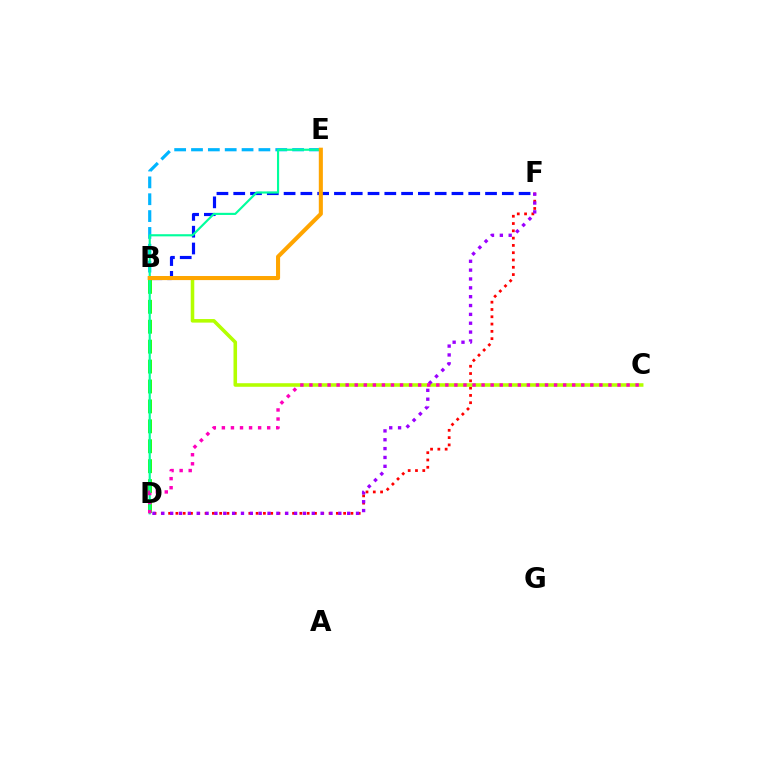{('B', 'F'): [{'color': '#0010ff', 'line_style': 'dashed', 'thickness': 2.28}], ('B', 'E'): [{'color': '#00b5ff', 'line_style': 'dashed', 'thickness': 2.29}, {'color': '#ffa500', 'line_style': 'solid', 'thickness': 2.93}], ('D', 'F'): [{'color': '#ff0000', 'line_style': 'dotted', 'thickness': 1.98}, {'color': '#9b00ff', 'line_style': 'dotted', 'thickness': 2.4}], ('B', 'C'): [{'color': '#b3ff00', 'line_style': 'solid', 'thickness': 2.56}], ('B', 'D'): [{'color': '#08ff00', 'line_style': 'dashed', 'thickness': 2.71}], ('D', 'E'): [{'color': '#00ff9d', 'line_style': 'solid', 'thickness': 1.55}], ('C', 'D'): [{'color': '#ff00bd', 'line_style': 'dotted', 'thickness': 2.46}]}